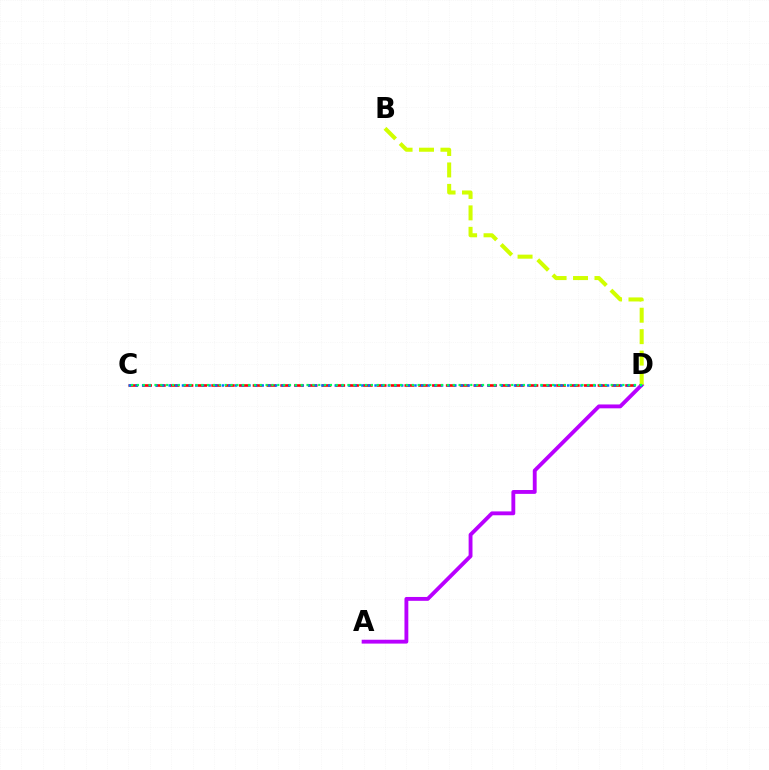{('C', 'D'): [{'color': '#ff0000', 'line_style': 'dashed', 'thickness': 1.87}, {'color': '#0074ff', 'line_style': 'dotted', 'thickness': 1.8}, {'color': '#00ff5c', 'line_style': 'dotted', 'thickness': 1.59}], ('A', 'D'): [{'color': '#b900ff', 'line_style': 'solid', 'thickness': 2.78}], ('B', 'D'): [{'color': '#d1ff00', 'line_style': 'dashed', 'thickness': 2.91}]}